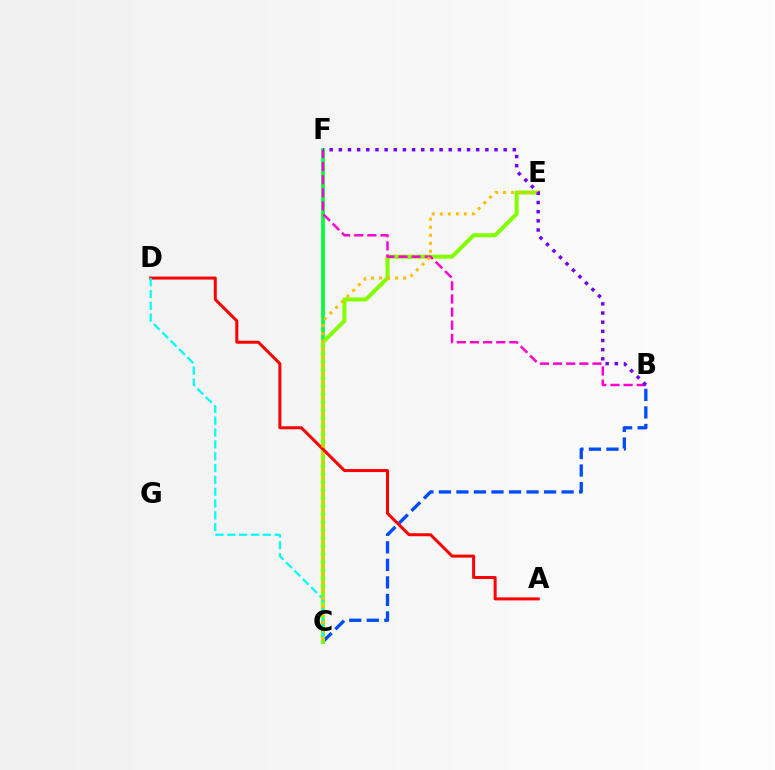{('C', 'F'): [{'color': '#00ff39', 'line_style': 'solid', 'thickness': 2.65}], ('B', 'C'): [{'color': '#004bff', 'line_style': 'dashed', 'thickness': 2.38}], ('C', 'E'): [{'color': '#84ff00', 'line_style': 'solid', 'thickness': 2.91}, {'color': '#ffbd00', 'line_style': 'dotted', 'thickness': 2.18}], ('A', 'D'): [{'color': '#ff0000', 'line_style': 'solid', 'thickness': 2.16}], ('C', 'D'): [{'color': '#00fff6', 'line_style': 'dashed', 'thickness': 1.61}], ('B', 'F'): [{'color': '#ff00cf', 'line_style': 'dashed', 'thickness': 1.78}, {'color': '#7200ff', 'line_style': 'dotted', 'thickness': 2.49}]}